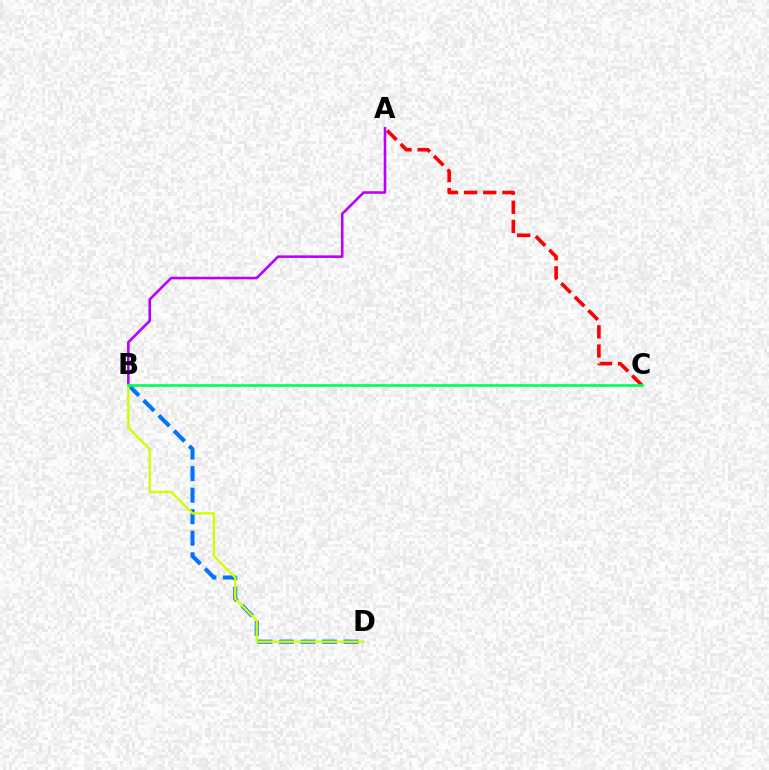{('A', 'C'): [{'color': '#ff0000', 'line_style': 'dashed', 'thickness': 2.6}], ('A', 'B'): [{'color': '#b900ff', 'line_style': 'solid', 'thickness': 1.86}], ('B', 'D'): [{'color': '#0074ff', 'line_style': 'dashed', 'thickness': 2.93}, {'color': '#d1ff00', 'line_style': 'solid', 'thickness': 1.69}], ('B', 'C'): [{'color': '#00ff5c', 'line_style': 'solid', 'thickness': 1.92}]}